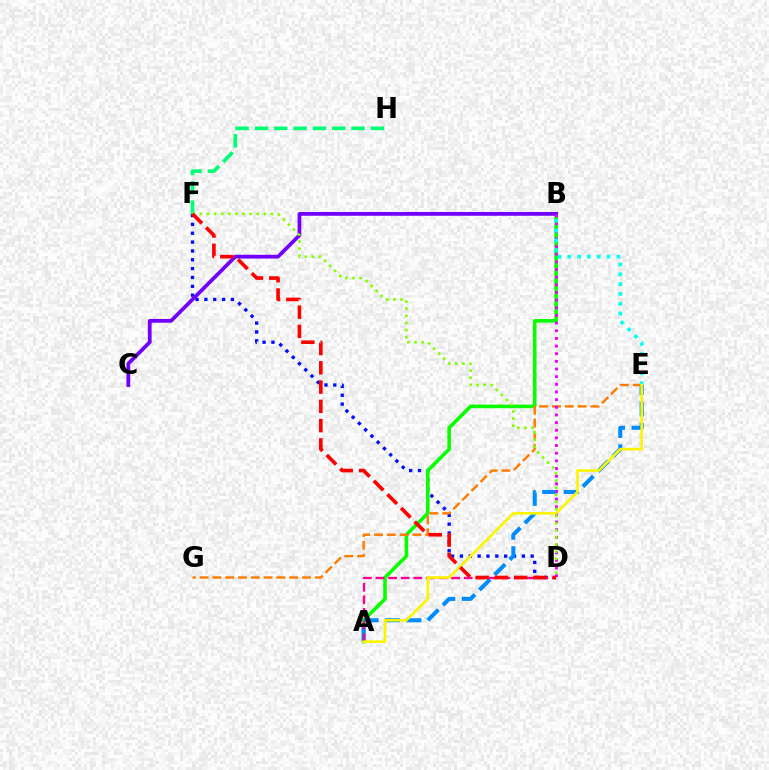{('D', 'F'): [{'color': '#0010ff', 'line_style': 'dotted', 'thickness': 2.4}, {'color': '#84ff00', 'line_style': 'dotted', 'thickness': 1.93}, {'color': '#ff0000', 'line_style': 'dashed', 'thickness': 2.62}], ('A', 'B'): [{'color': '#08ff00', 'line_style': 'solid', 'thickness': 2.59}], ('A', 'E'): [{'color': '#008cff', 'line_style': 'dashed', 'thickness': 2.91}, {'color': '#fcf500', 'line_style': 'solid', 'thickness': 1.91}], ('B', 'C'): [{'color': '#7200ff', 'line_style': 'solid', 'thickness': 2.71}], ('E', 'G'): [{'color': '#ff7c00', 'line_style': 'dashed', 'thickness': 1.74}], ('F', 'H'): [{'color': '#00ff74', 'line_style': 'dashed', 'thickness': 2.62}], ('A', 'D'): [{'color': '#ff0094', 'line_style': 'dashed', 'thickness': 1.71}], ('B', 'D'): [{'color': '#ee00ff', 'line_style': 'dotted', 'thickness': 2.08}], ('B', 'E'): [{'color': '#00fff6', 'line_style': 'dotted', 'thickness': 2.66}]}